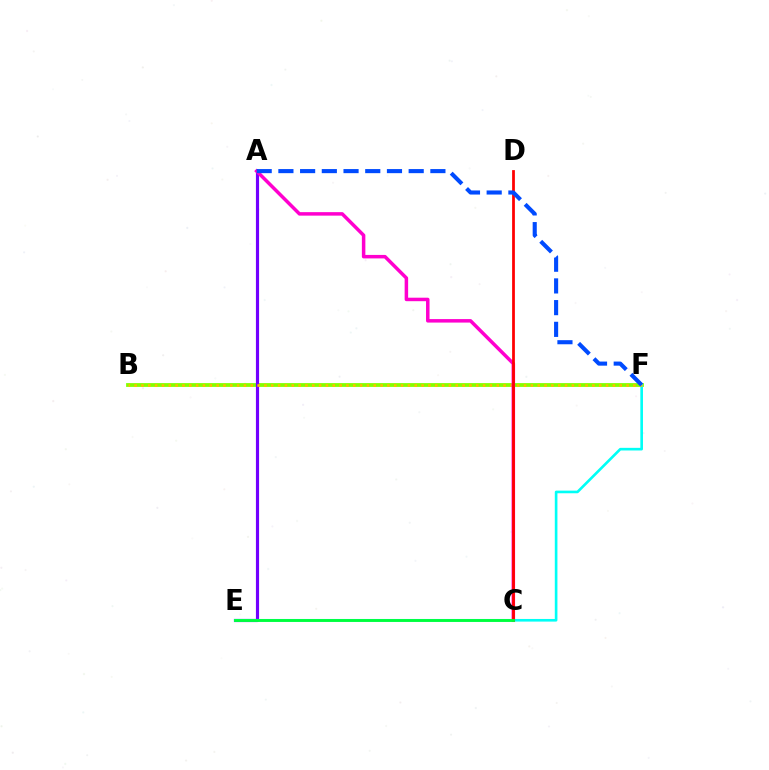{('B', 'F'): [{'color': '#84ff00', 'line_style': 'solid', 'thickness': 2.73}, {'color': '#ffbd00', 'line_style': 'dotted', 'thickness': 1.86}], ('A', 'E'): [{'color': '#7200ff', 'line_style': 'solid', 'thickness': 2.27}], ('E', 'F'): [{'color': '#00fff6', 'line_style': 'solid', 'thickness': 1.9}], ('A', 'C'): [{'color': '#ff00cf', 'line_style': 'solid', 'thickness': 2.52}], ('C', 'D'): [{'color': '#ff0000', 'line_style': 'solid', 'thickness': 1.99}], ('A', 'F'): [{'color': '#004bff', 'line_style': 'dashed', 'thickness': 2.95}], ('C', 'E'): [{'color': '#00ff39', 'line_style': 'solid', 'thickness': 2.04}]}